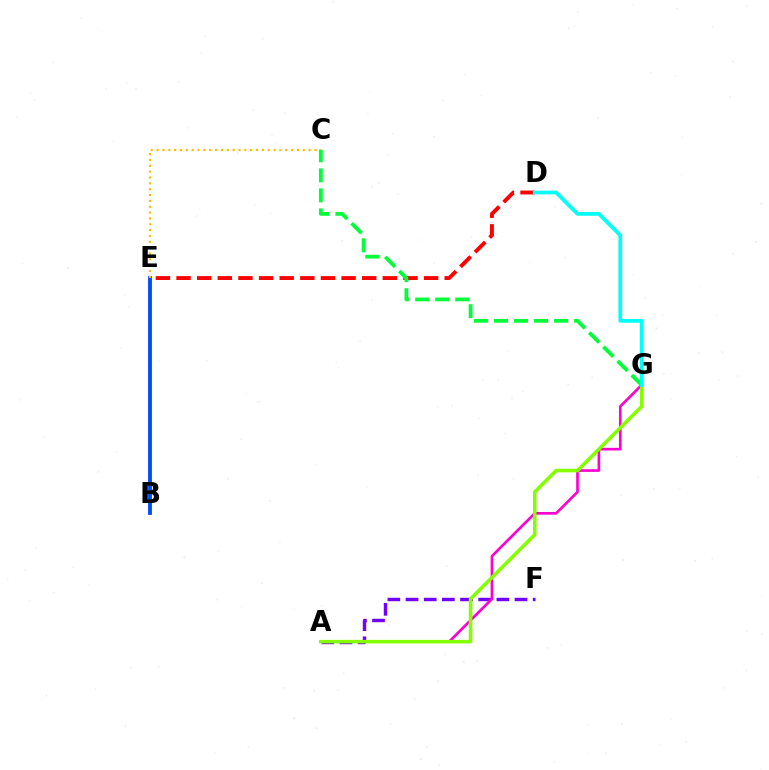{('D', 'E'): [{'color': '#ff0000', 'line_style': 'dashed', 'thickness': 2.8}], ('B', 'E'): [{'color': '#004bff', 'line_style': 'solid', 'thickness': 2.76}], ('A', 'F'): [{'color': '#7200ff', 'line_style': 'dashed', 'thickness': 2.47}], ('A', 'G'): [{'color': '#ff00cf', 'line_style': 'solid', 'thickness': 1.91}, {'color': '#84ff00', 'line_style': 'solid', 'thickness': 2.55}], ('C', 'E'): [{'color': '#ffbd00', 'line_style': 'dotted', 'thickness': 1.59}], ('C', 'G'): [{'color': '#00ff39', 'line_style': 'dashed', 'thickness': 2.72}], ('D', 'G'): [{'color': '#00fff6', 'line_style': 'solid', 'thickness': 2.7}]}